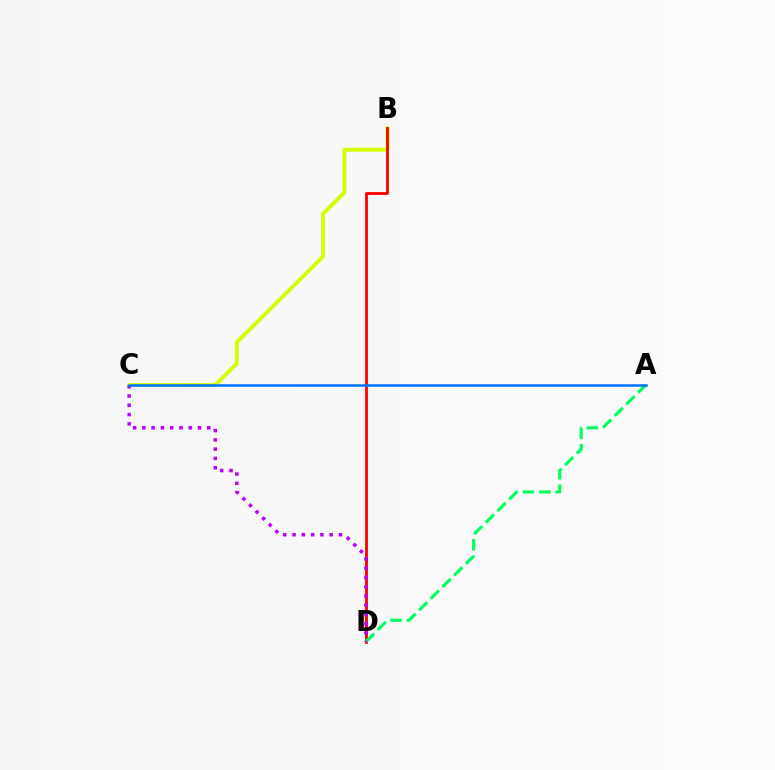{('B', 'C'): [{'color': '#d1ff00', 'line_style': 'solid', 'thickness': 2.8}], ('B', 'D'): [{'color': '#ff0000', 'line_style': 'solid', 'thickness': 2.04}], ('A', 'D'): [{'color': '#00ff5c', 'line_style': 'dashed', 'thickness': 2.24}], ('C', 'D'): [{'color': '#b900ff', 'line_style': 'dotted', 'thickness': 2.52}], ('A', 'C'): [{'color': '#0074ff', 'line_style': 'solid', 'thickness': 1.81}]}